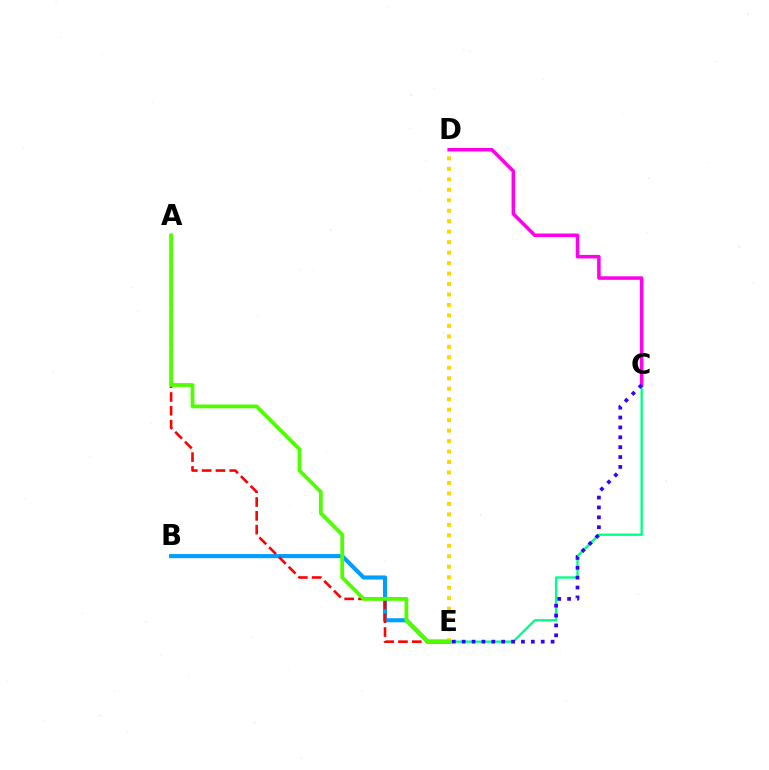{('C', 'E'): [{'color': '#00ff86', 'line_style': 'solid', 'thickness': 1.68}, {'color': '#3700ff', 'line_style': 'dotted', 'thickness': 2.68}], ('C', 'D'): [{'color': '#ff00ed', 'line_style': 'solid', 'thickness': 2.54}], ('B', 'E'): [{'color': '#009eff', 'line_style': 'solid', 'thickness': 2.95}], ('A', 'E'): [{'color': '#ff0000', 'line_style': 'dashed', 'thickness': 1.87}, {'color': '#4fff00', 'line_style': 'solid', 'thickness': 2.72}], ('D', 'E'): [{'color': '#ffd500', 'line_style': 'dotted', 'thickness': 2.84}]}